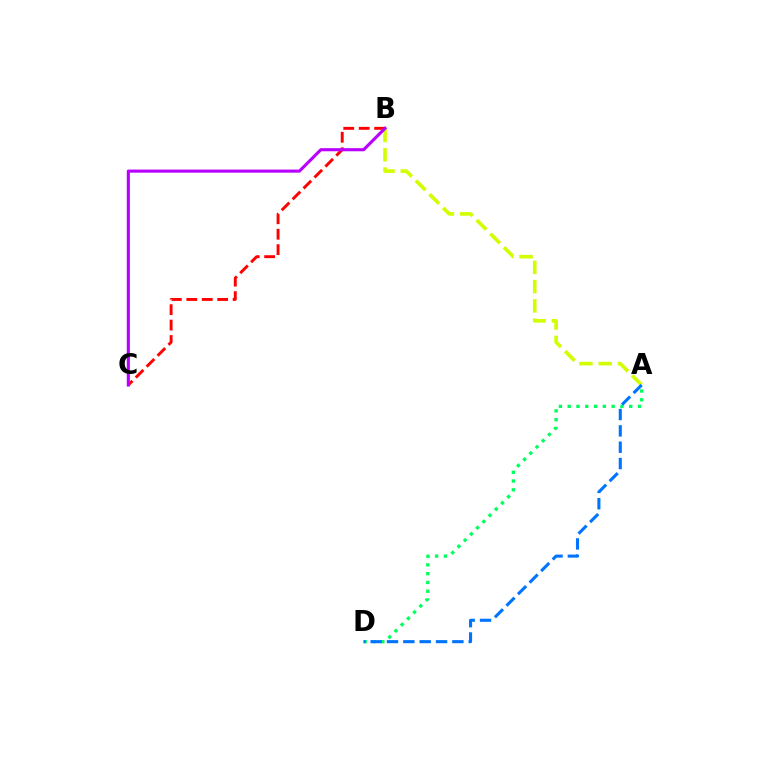{('B', 'C'): [{'color': '#ff0000', 'line_style': 'dashed', 'thickness': 2.1}, {'color': '#b900ff', 'line_style': 'solid', 'thickness': 2.24}], ('A', 'B'): [{'color': '#d1ff00', 'line_style': 'dashed', 'thickness': 2.62}], ('A', 'D'): [{'color': '#00ff5c', 'line_style': 'dotted', 'thickness': 2.39}, {'color': '#0074ff', 'line_style': 'dashed', 'thickness': 2.22}]}